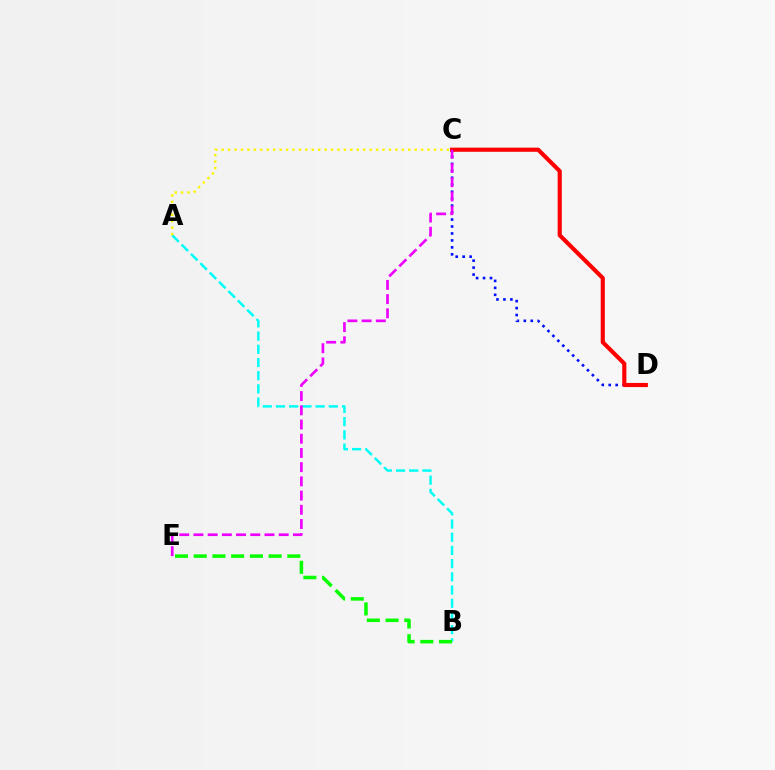{('C', 'D'): [{'color': '#0010ff', 'line_style': 'dotted', 'thickness': 1.89}, {'color': '#ff0000', 'line_style': 'solid', 'thickness': 2.97}], ('A', 'B'): [{'color': '#00fff6', 'line_style': 'dashed', 'thickness': 1.79}], ('B', 'E'): [{'color': '#08ff00', 'line_style': 'dashed', 'thickness': 2.54}], ('A', 'C'): [{'color': '#fcf500', 'line_style': 'dotted', 'thickness': 1.75}], ('C', 'E'): [{'color': '#ee00ff', 'line_style': 'dashed', 'thickness': 1.93}]}